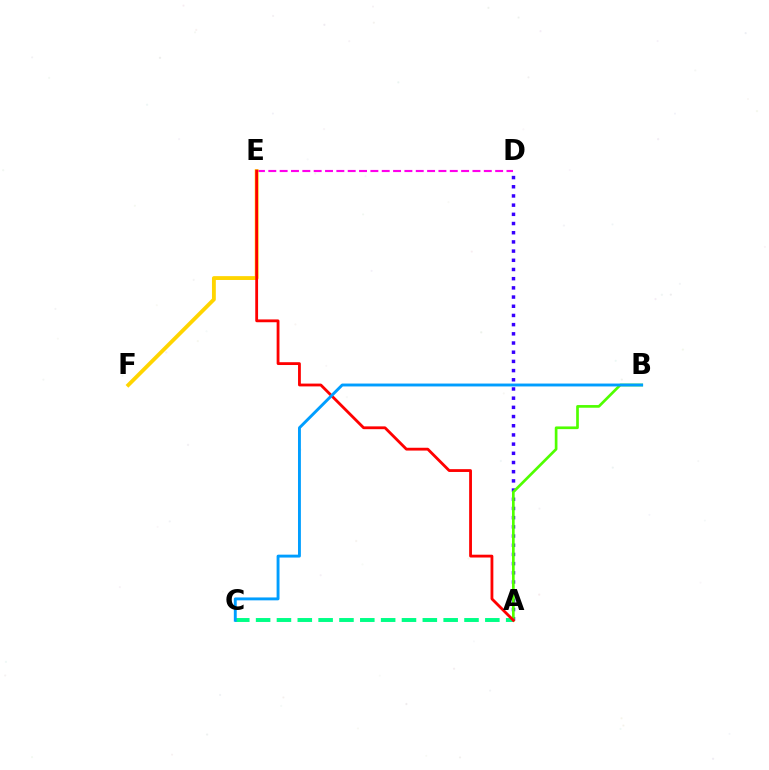{('A', 'D'): [{'color': '#3700ff', 'line_style': 'dotted', 'thickness': 2.5}], ('D', 'E'): [{'color': '#ff00ed', 'line_style': 'dashed', 'thickness': 1.54}], ('A', 'B'): [{'color': '#4fff00', 'line_style': 'solid', 'thickness': 1.93}], ('A', 'C'): [{'color': '#00ff86', 'line_style': 'dashed', 'thickness': 2.83}], ('E', 'F'): [{'color': '#ffd500', 'line_style': 'solid', 'thickness': 2.77}], ('A', 'E'): [{'color': '#ff0000', 'line_style': 'solid', 'thickness': 2.03}], ('B', 'C'): [{'color': '#009eff', 'line_style': 'solid', 'thickness': 2.09}]}